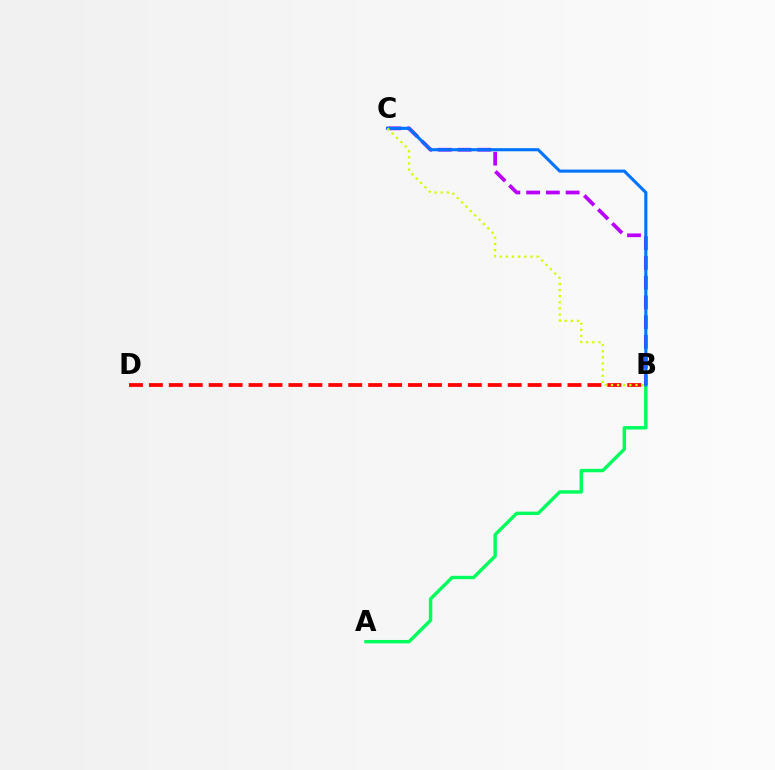{('A', 'B'): [{'color': '#00ff5c', 'line_style': 'solid', 'thickness': 2.45}], ('B', 'C'): [{'color': '#b900ff', 'line_style': 'dashed', 'thickness': 2.68}, {'color': '#0074ff', 'line_style': 'solid', 'thickness': 2.23}, {'color': '#d1ff00', 'line_style': 'dotted', 'thickness': 1.67}], ('B', 'D'): [{'color': '#ff0000', 'line_style': 'dashed', 'thickness': 2.71}]}